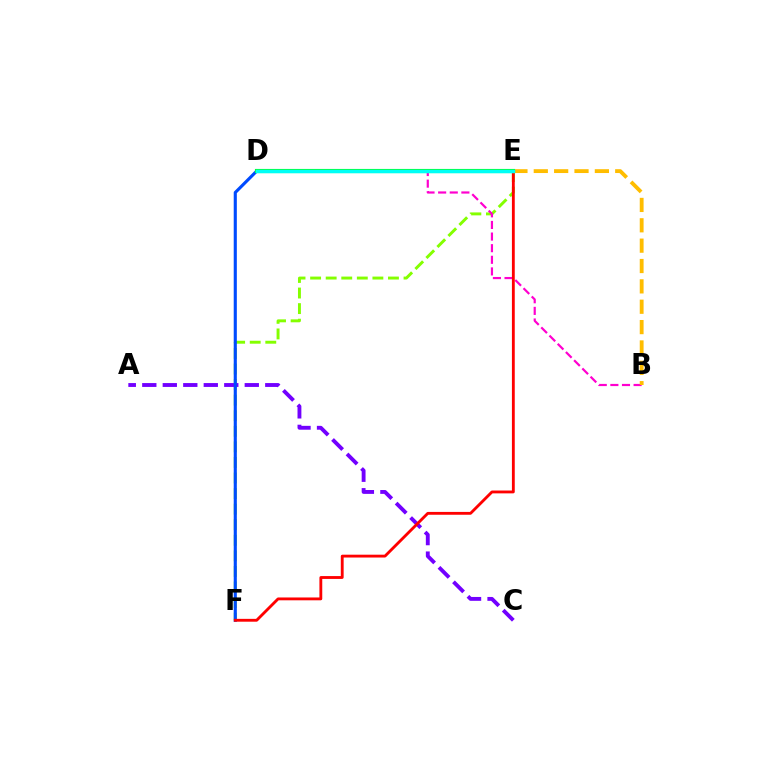{('E', 'F'): [{'color': '#84ff00', 'line_style': 'dashed', 'thickness': 2.12}, {'color': '#ff0000', 'line_style': 'solid', 'thickness': 2.05}], ('B', 'D'): [{'color': '#ff00cf', 'line_style': 'dashed', 'thickness': 1.58}], ('A', 'C'): [{'color': '#7200ff', 'line_style': 'dashed', 'thickness': 2.78}], ('D', 'F'): [{'color': '#004bff', 'line_style': 'solid', 'thickness': 2.24}], ('B', 'E'): [{'color': '#ffbd00', 'line_style': 'dashed', 'thickness': 2.77}], ('D', 'E'): [{'color': '#00ff39', 'line_style': 'solid', 'thickness': 2.98}, {'color': '#00fff6', 'line_style': 'solid', 'thickness': 2.47}]}